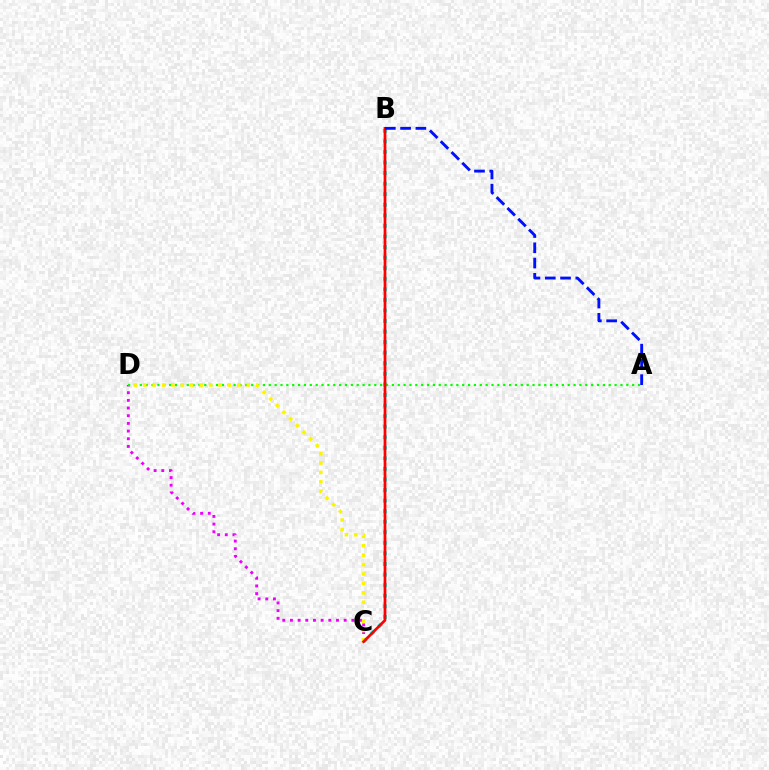{('C', 'D'): [{'color': '#ee00ff', 'line_style': 'dotted', 'thickness': 2.09}, {'color': '#fcf500', 'line_style': 'dotted', 'thickness': 2.56}], ('B', 'C'): [{'color': '#00fff6', 'line_style': 'dotted', 'thickness': 2.87}, {'color': '#ff0000', 'line_style': 'solid', 'thickness': 1.97}], ('A', 'D'): [{'color': '#08ff00', 'line_style': 'dotted', 'thickness': 1.59}], ('A', 'B'): [{'color': '#0010ff', 'line_style': 'dashed', 'thickness': 2.07}]}